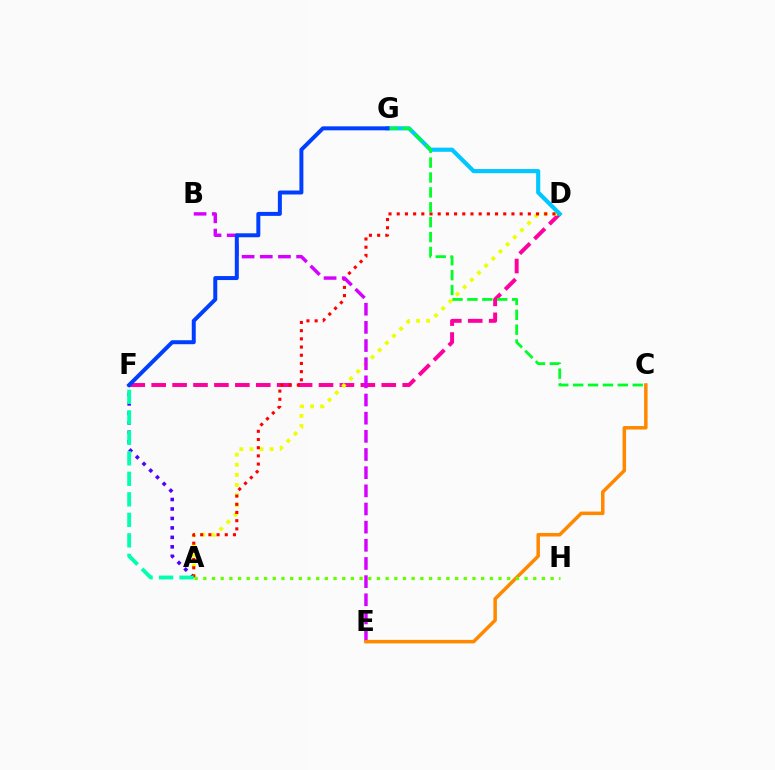{('D', 'F'): [{'color': '#ff00a0', 'line_style': 'dashed', 'thickness': 2.84}], ('A', 'D'): [{'color': '#eeff00', 'line_style': 'dotted', 'thickness': 2.74}, {'color': '#ff0000', 'line_style': 'dotted', 'thickness': 2.23}], ('A', 'F'): [{'color': '#4f00ff', 'line_style': 'dotted', 'thickness': 2.57}, {'color': '#00ffaf', 'line_style': 'dashed', 'thickness': 2.79}], ('D', 'G'): [{'color': '#00c7ff', 'line_style': 'solid', 'thickness': 2.98}], ('B', 'E'): [{'color': '#d600ff', 'line_style': 'dashed', 'thickness': 2.47}], ('C', 'E'): [{'color': '#ff8800', 'line_style': 'solid', 'thickness': 2.53}], ('A', 'H'): [{'color': '#66ff00', 'line_style': 'dotted', 'thickness': 2.36}], ('C', 'G'): [{'color': '#00ff27', 'line_style': 'dashed', 'thickness': 2.02}], ('F', 'G'): [{'color': '#003fff', 'line_style': 'solid', 'thickness': 2.86}]}